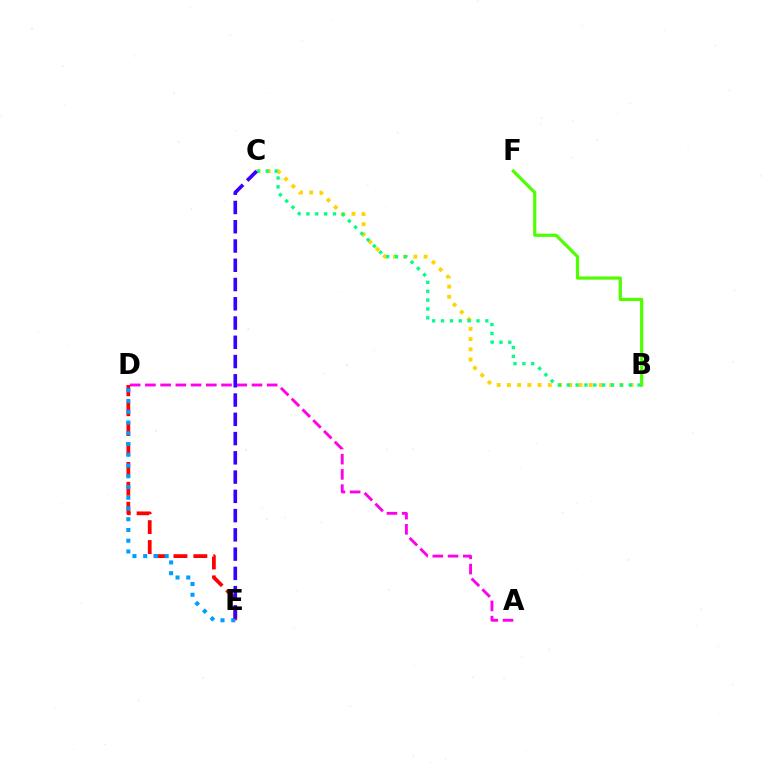{('D', 'E'): [{'color': '#ff0000', 'line_style': 'dashed', 'thickness': 2.7}, {'color': '#009eff', 'line_style': 'dotted', 'thickness': 2.92}], ('B', 'C'): [{'color': '#ffd500', 'line_style': 'dotted', 'thickness': 2.78}, {'color': '#00ff86', 'line_style': 'dotted', 'thickness': 2.41}], ('A', 'D'): [{'color': '#ff00ed', 'line_style': 'dashed', 'thickness': 2.07}], ('B', 'F'): [{'color': '#4fff00', 'line_style': 'solid', 'thickness': 2.31}], ('C', 'E'): [{'color': '#3700ff', 'line_style': 'dashed', 'thickness': 2.62}]}